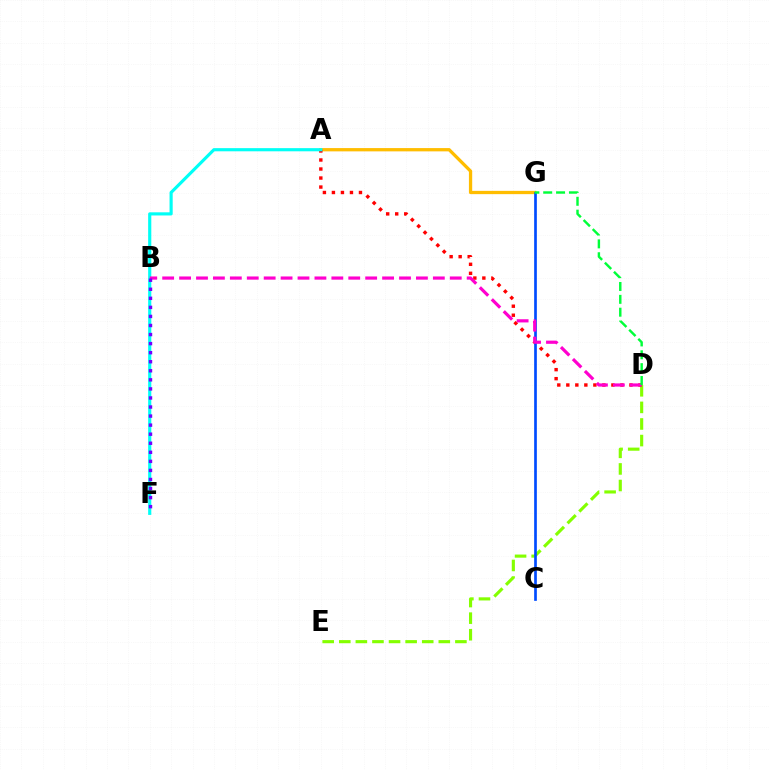{('A', 'G'): [{'color': '#ffbd00', 'line_style': 'solid', 'thickness': 2.36}], ('D', 'E'): [{'color': '#84ff00', 'line_style': 'dashed', 'thickness': 2.25}], ('A', 'D'): [{'color': '#ff0000', 'line_style': 'dotted', 'thickness': 2.45}], ('C', 'G'): [{'color': '#004bff', 'line_style': 'solid', 'thickness': 1.93}], ('A', 'F'): [{'color': '#00fff6', 'line_style': 'solid', 'thickness': 2.27}], ('B', 'D'): [{'color': '#ff00cf', 'line_style': 'dashed', 'thickness': 2.3}], ('B', 'F'): [{'color': '#7200ff', 'line_style': 'dotted', 'thickness': 2.46}], ('D', 'G'): [{'color': '#00ff39', 'line_style': 'dashed', 'thickness': 1.75}]}